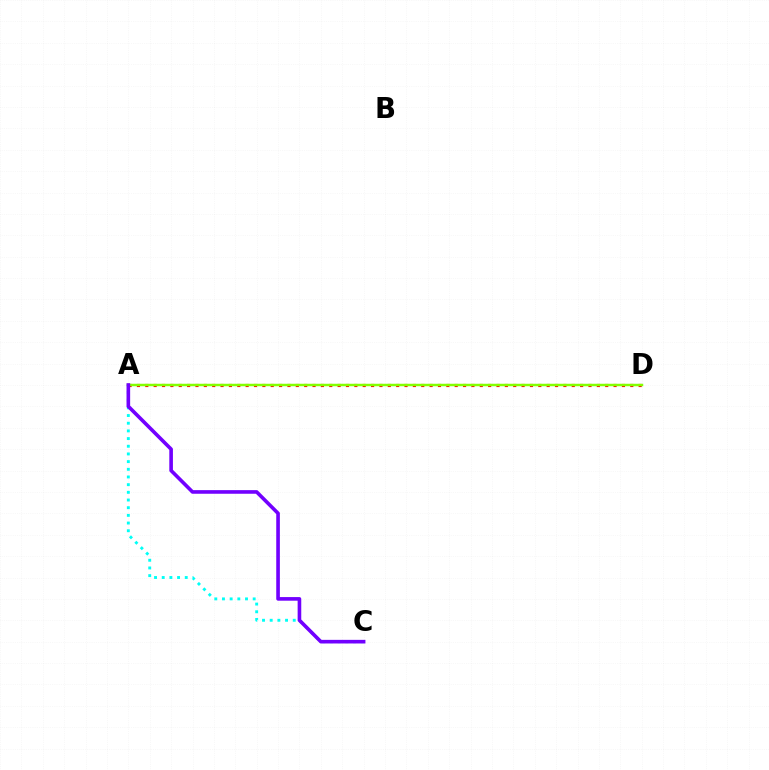{('A', 'C'): [{'color': '#00fff6', 'line_style': 'dotted', 'thickness': 2.09}, {'color': '#7200ff', 'line_style': 'solid', 'thickness': 2.61}], ('A', 'D'): [{'color': '#ff0000', 'line_style': 'dotted', 'thickness': 2.27}, {'color': '#84ff00', 'line_style': 'solid', 'thickness': 1.78}]}